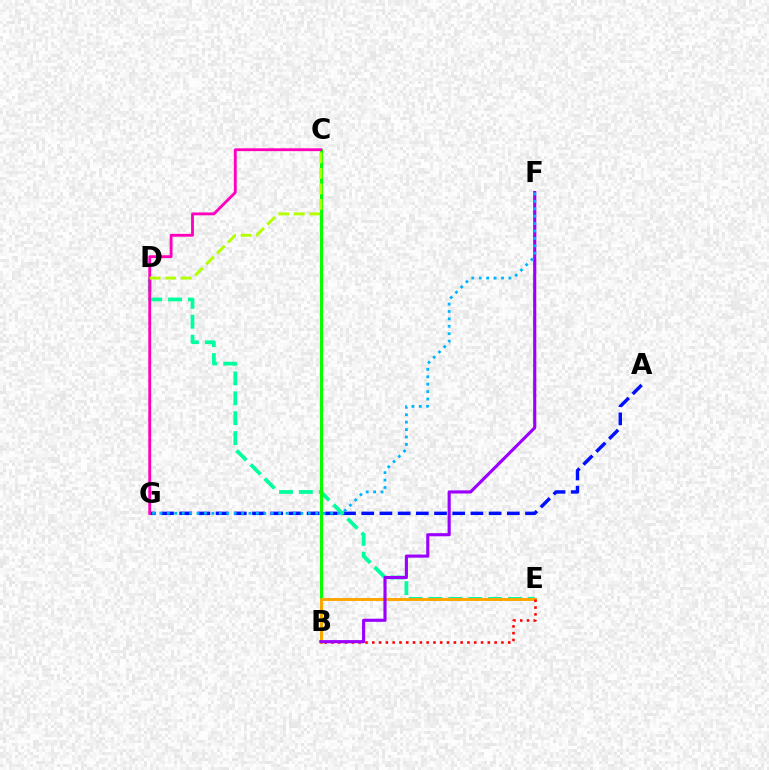{('A', 'G'): [{'color': '#0010ff', 'line_style': 'dashed', 'thickness': 2.47}], ('D', 'E'): [{'color': '#00ff9d', 'line_style': 'dashed', 'thickness': 2.7}], ('B', 'C'): [{'color': '#08ff00', 'line_style': 'solid', 'thickness': 2.2}], ('B', 'E'): [{'color': '#ffa500', 'line_style': 'solid', 'thickness': 2.1}, {'color': '#ff0000', 'line_style': 'dotted', 'thickness': 1.85}], ('B', 'F'): [{'color': '#9b00ff', 'line_style': 'solid', 'thickness': 2.25}], ('C', 'G'): [{'color': '#ff00bd', 'line_style': 'solid', 'thickness': 2.05}], ('F', 'G'): [{'color': '#00b5ff', 'line_style': 'dotted', 'thickness': 2.02}], ('C', 'D'): [{'color': '#b3ff00', 'line_style': 'dashed', 'thickness': 2.11}]}